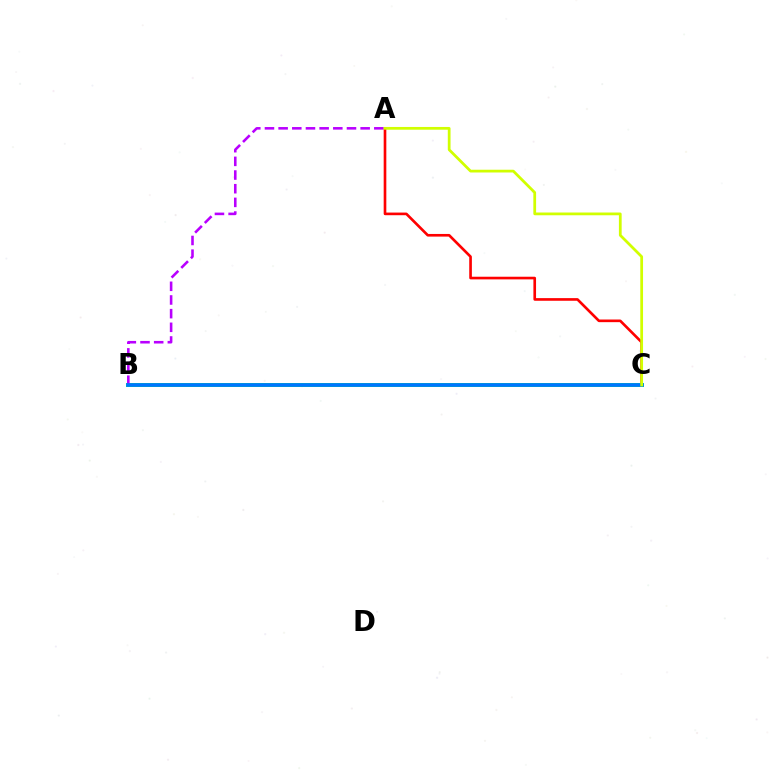{('A', 'C'): [{'color': '#ff0000', 'line_style': 'solid', 'thickness': 1.91}, {'color': '#d1ff00', 'line_style': 'solid', 'thickness': 1.98}], ('B', 'C'): [{'color': '#00ff5c', 'line_style': 'solid', 'thickness': 2.82}, {'color': '#0074ff', 'line_style': 'solid', 'thickness': 2.61}], ('A', 'B'): [{'color': '#b900ff', 'line_style': 'dashed', 'thickness': 1.86}]}